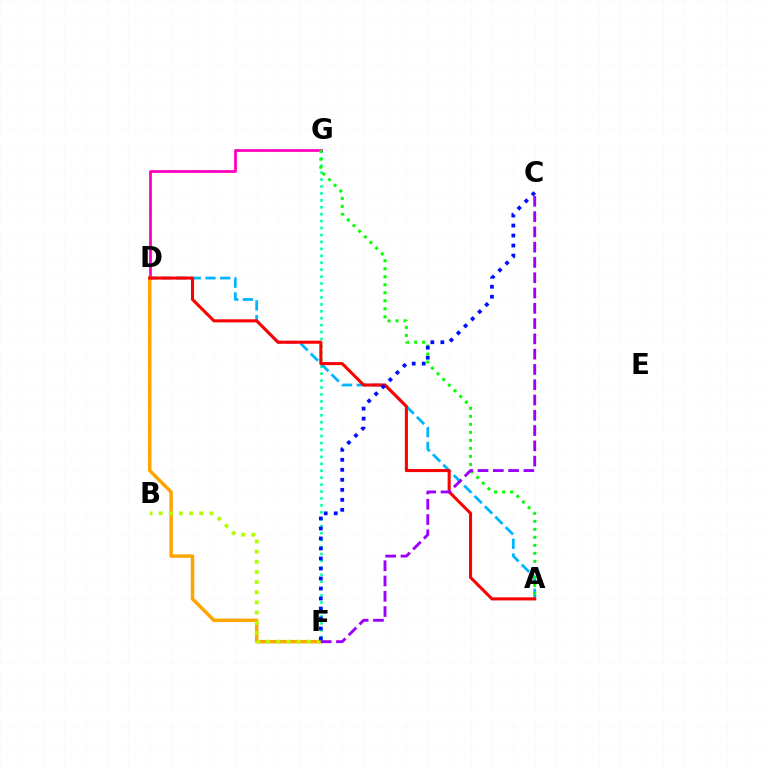{('F', 'G'): [{'color': '#00ff9d', 'line_style': 'dotted', 'thickness': 1.88}], ('D', 'G'): [{'color': '#ff00bd', 'line_style': 'solid', 'thickness': 1.99}], ('A', 'D'): [{'color': '#00b5ff', 'line_style': 'dashed', 'thickness': 2.0}, {'color': '#ff0000', 'line_style': 'solid', 'thickness': 2.21}], ('D', 'F'): [{'color': '#ffa500', 'line_style': 'solid', 'thickness': 2.5}], ('A', 'G'): [{'color': '#08ff00', 'line_style': 'dotted', 'thickness': 2.17}], ('B', 'F'): [{'color': '#b3ff00', 'line_style': 'dotted', 'thickness': 2.76}], ('C', 'F'): [{'color': '#0010ff', 'line_style': 'dotted', 'thickness': 2.72}, {'color': '#9b00ff', 'line_style': 'dashed', 'thickness': 2.08}]}